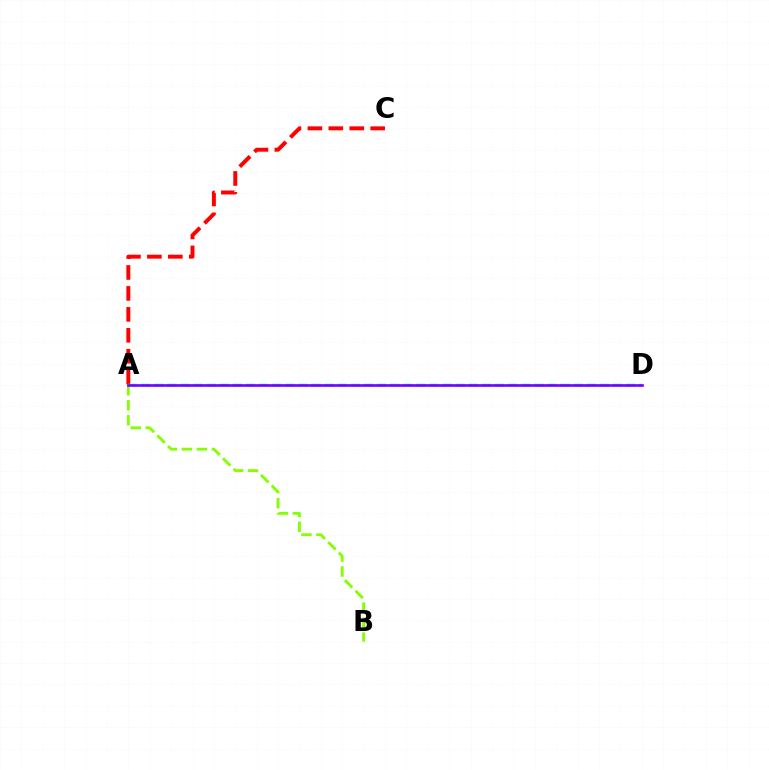{('A', 'C'): [{'color': '#ff0000', 'line_style': 'dashed', 'thickness': 2.84}], ('A', 'B'): [{'color': '#84ff00', 'line_style': 'dashed', 'thickness': 2.04}], ('A', 'D'): [{'color': '#00fff6', 'line_style': 'dashed', 'thickness': 1.78}, {'color': '#7200ff', 'line_style': 'solid', 'thickness': 1.89}]}